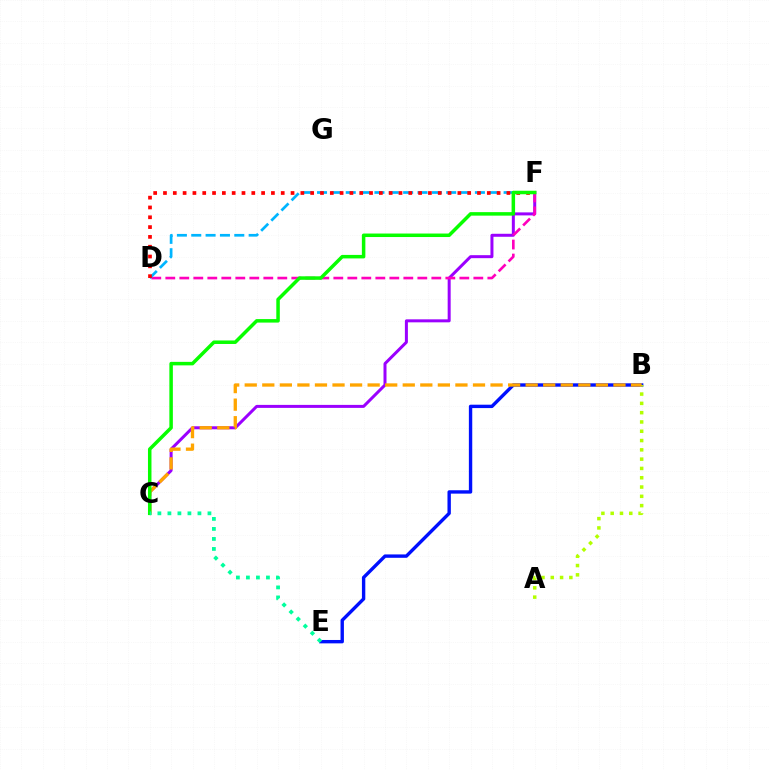{('B', 'E'): [{'color': '#0010ff', 'line_style': 'solid', 'thickness': 2.43}], ('A', 'B'): [{'color': '#b3ff00', 'line_style': 'dotted', 'thickness': 2.53}], ('C', 'F'): [{'color': '#9b00ff', 'line_style': 'solid', 'thickness': 2.16}, {'color': '#08ff00', 'line_style': 'solid', 'thickness': 2.52}], ('D', 'F'): [{'color': '#ff00bd', 'line_style': 'dashed', 'thickness': 1.9}, {'color': '#00b5ff', 'line_style': 'dashed', 'thickness': 1.95}, {'color': '#ff0000', 'line_style': 'dotted', 'thickness': 2.67}], ('B', 'C'): [{'color': '#ffa500', 'line_style': 'dashed', 'thickness': 2.39}], ('C', 'E'): [{'color': '#00ff9d', 'line_style': 'dotted', 'thickness': 2.72}]}